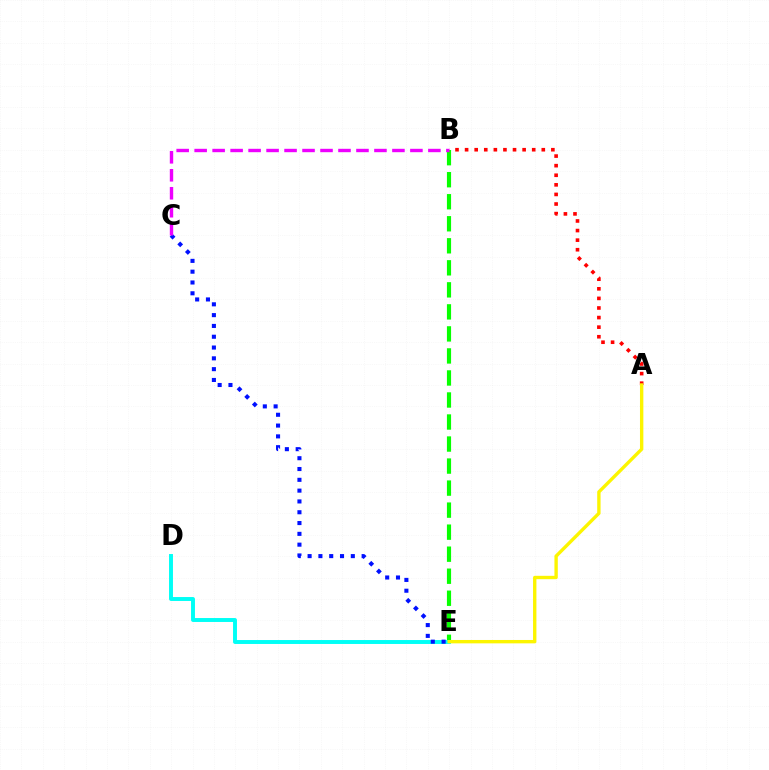{('A', 'B'): [{'color': '#ff0000', 'line_style': 'dotted', 'thickness': 2.6}], ('B', 'E'): [{'color': '#08ff00', 'line_style': 'dashed', 'thickness': 2.99}], ('D', 'E'): [{'color': '#00fff6', 'line_style': 'solid', 'thickness': 2.83}], ('A', 'E'): [{'color': '#fcf500', 'line_style': 'solid', 'thickness': 2.42}], ('C', 'E'): [{'color': '#0010ff', 'line_style': 'dotted', 'thickness': 2.94}], ('B', 'C'): [{'color': '#ee00ff', 'line_style': 'dashed', 'thickness': 2.44}]}